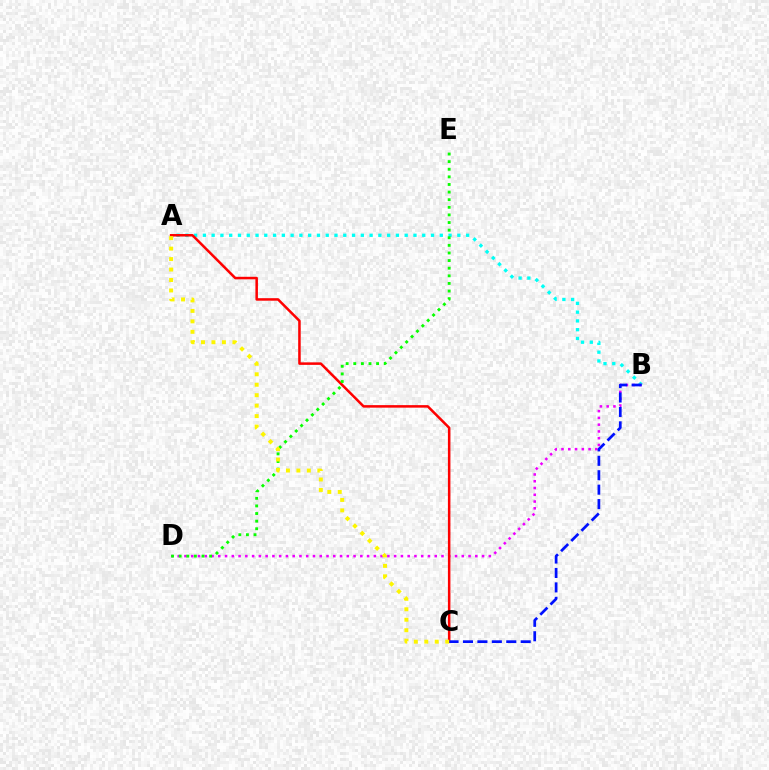{('A', 'B'): [{'color': '#00fff6', 'line_style': 'dotted', 'thickness': 2.38}], ('B', 'D'): [{'color': '#ee00ff', 'line_style': 'dotted', 'thickness': 1.84}], ('A', 'C'): [{'color': '#ff0000', 'line_style': 'solid', 'thickness': 1.81}, {'color': '#fcf500', 'line_style': 'dotted', 'thickness': 2.84}], ('D', 'E'): [{'color': '#08ff00', 'line_style': 'dotted', 'thickness': 2.07}], ('B', 'C'): [{'color': '#0010ff', 'line_style': 'dashed', 'thickness': 1.96}]}